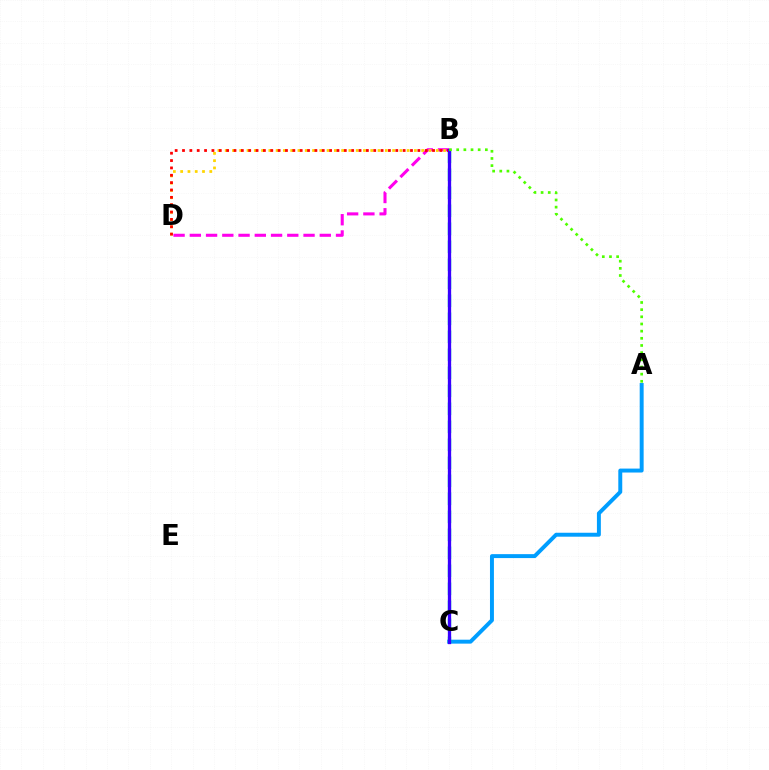{('A', 'C'): [{'color': '#009eff', 'line_style': 'solid', 'thickness': 2.84}], ('B', 'C'): [{'color': '#00ff86', 'line_style': 'dashed', 'thickness': 2.45}, {'color': '#3700ff', 'line_style': 'solid', 'thickness': 2.38}], ('B', 'D'): [{'color': '#ff00ed', 'line_style': 'dashed', 'thickness': 2.21}, {'color': '#ffd500', 'line_style': 'dotted', 'thickness': 1.98}, {'color': '#ff0000', 'line_style': 'dotted', 'thickness': 2.0}], ('A', 'B'): [{'color': '#4fff00', 'line_style': 'dotted', 'thickness': 1.95}]}